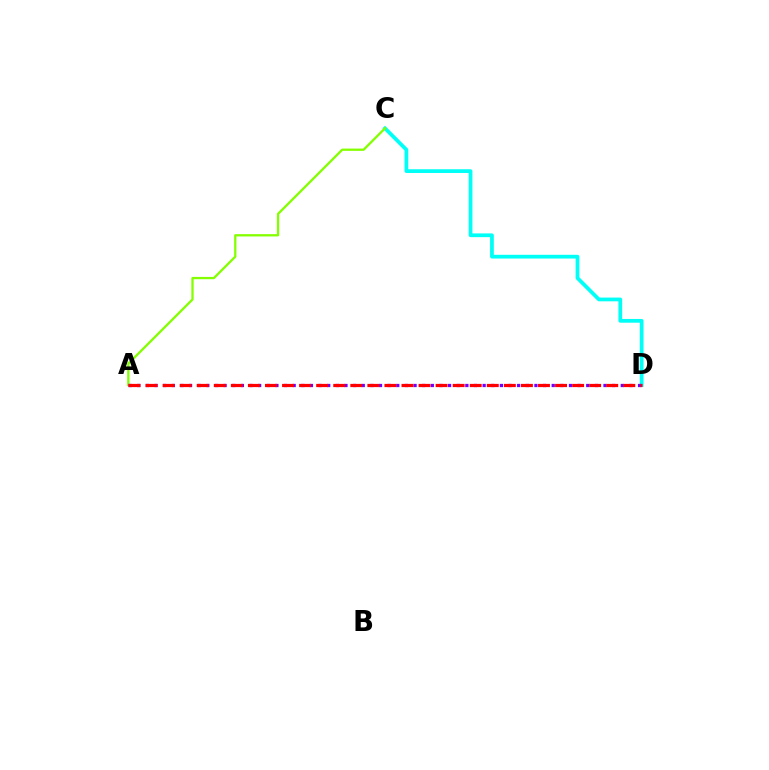{('C', 'D'): [{'color': '#00fff6', 'line_style': 'solid', 'thickness': 2.69}], ('A', 'C'): [{'color': '#84ff00', 'line_style': 'solid', 'thickness': 1.65}], ('A', 'D'): [{'color': '#7200ff', 'line_style': 'dotted', 'thickness': 2.35}, {'color': '#ff0000', 'line_style': 'dashed', 'thickness': 2.32}]}